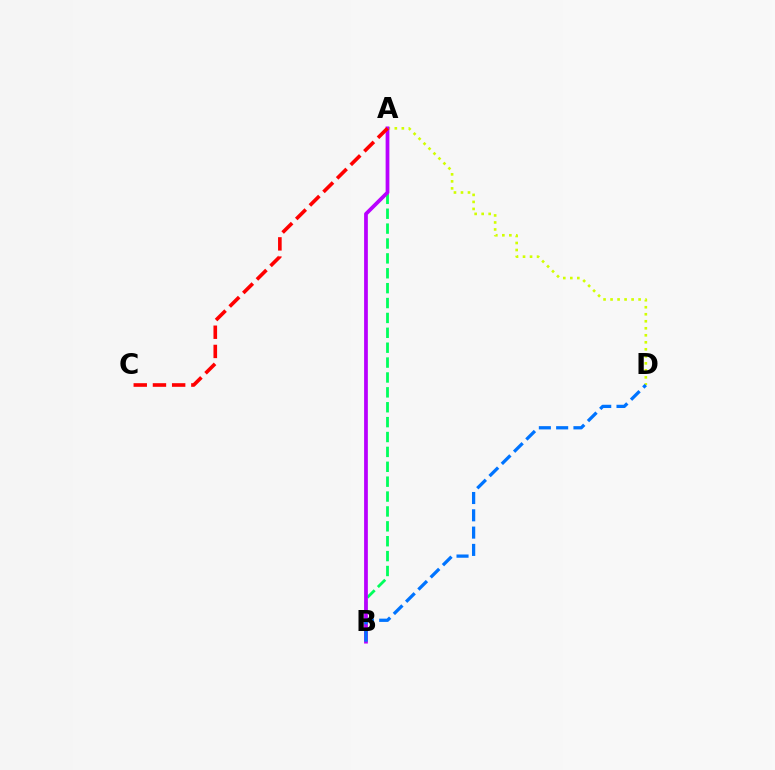{('A', 'D'): [{'color': '#d1ff00', 'line_style': 'dotted', 'thickness': 1.91}], ('A', 'B'): [{'color': '#00ff5c', 'line_style': 'dashed', 'thickness': 2.02}, {'color': '#b900ff', 'line_style': 'solid', 'thickness': 2.69}], ('A', 'C'): [{'color': '#ff0000', 'line_style': 'dashed', 'thickness': 2.61}], ('B', 'D'): [{'color': '#0074ff', 'line_style': 'dashed', 'thickness': 2.35}]}